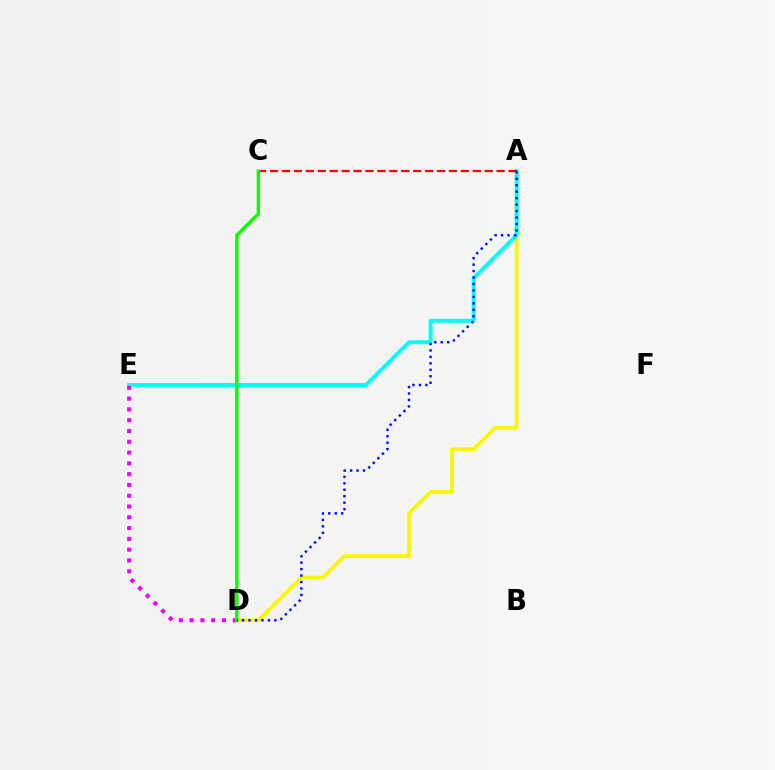{('A', 'D'): [{'color': '#fcf500', 'line_style': 'solid', 'thickness': 2.68}, {'color': '#0010ff', 'line_style': 'dotted', 'thickness': 1.76}], ('A', 'E'): [{'color': '#00fff6', 'line_style': 'solid', 'thickness': 2.83}], ('A', 'C'): [{'color': '#ff0000', 'line_style': 'dashed', 'thickness': 1.62}], ('D', 'E'): [{'color': '#ee00ff', 'line_style': 'dotted', 'thickness': 2.93}], ('C', 'D'): [{'color': '#08ff00', 'line_style': 'solid', 'thickness': 2.43}]}